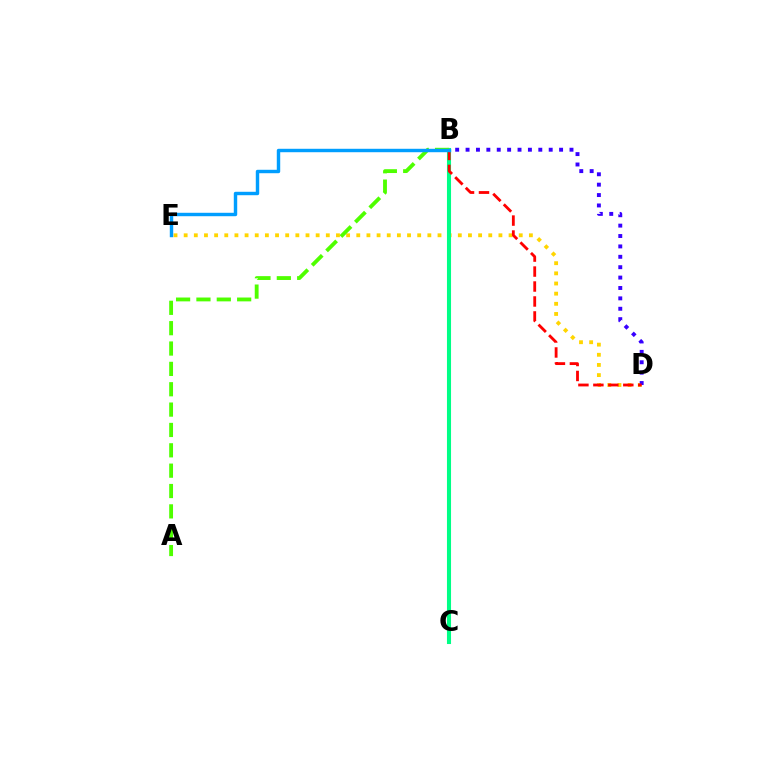{('D', 'E'): [{'color': '#ffd500', 'line_style': 'dotted', 'thickness': 2.76}], ('B', 'C'): [{'color': '#ff00ed', 'line_style': 'solid', 'thickness': 2.7}, {'color': '#00ff86', 'line_style': 'solid', 'thickness': 2.94}], ('B', 'D'): [{'color': '#3700ff', 'line_style': 'dotted', 'thickness': 2.82}, {'color': '#ff0000', 'line_style': 'dashed', 'thickness': 2.03}], ('A', 'B'): [{'color': '#4fff00', 'line_style': 'dashed', 'thickness': 2.77}], ('B', 'E'): [{'color': '#009eff', 'line_style': 'solid', 'thickness': 2.47}]}